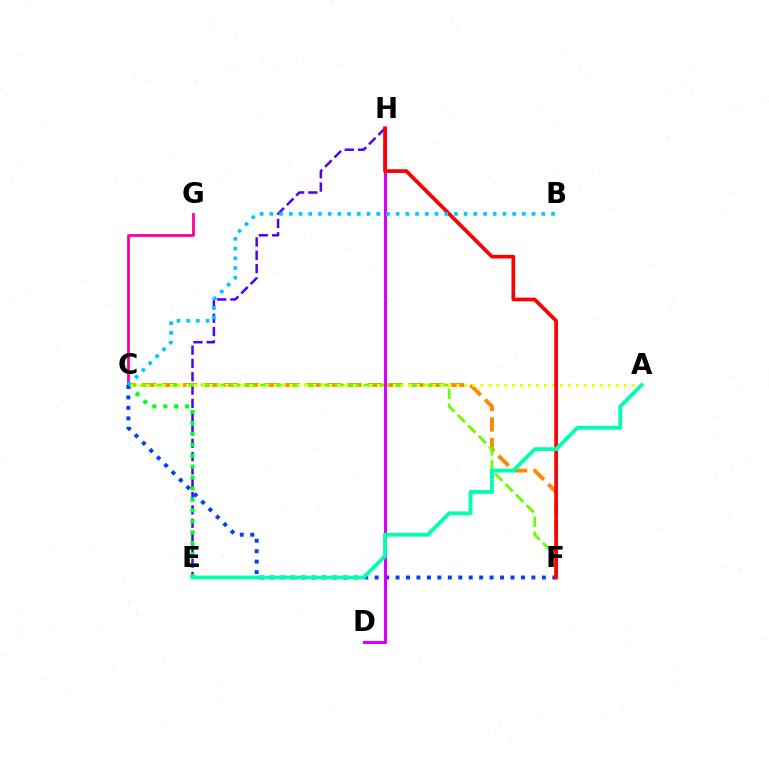{('E', 'H'): [{'color': '#4f00ff', 'line_style': 'dashed', 'thickness': 1.81}], ('C', 'F'): [{'color': '#ff8800', 'line_style': 'dashed', 'thickness': 2.79}, {'color': '#66ff00', 'line_style': 'dashed', 'thickness': 2.02}, {'color': '#003fff', 'line_style': 'dotted', 'thickness': 2.84}], ('C', 'E'): [{'color': '#00ff27', 'line_style': 'dotted', 'thickness': 2.97}], ('C', 'G'): [{'color': '#ff00a0', 'line_style': 'solid', 'thickness': 2.02}], ('A', 'C'): [{'color': '#eeff00', 'line_style': 'dotted', 'thickness': 2.16}], ('D', 'H'): [{'color': '#d600ff', 'line_style': 'solid', 'thickness': 2.24}], ('F', 'H'): [{'color': '#ff0000', 'line_style': 'solid', 'thickness': 2.66}], ('A', 'E'): [{'color': '#00ffaf', 'line_style': 'solid', 'thickness': 2.77}], ('B', 'C'): [{'color': '#00c7ff', 'line_style': 'dotted', 'thickness': 2.64}]}